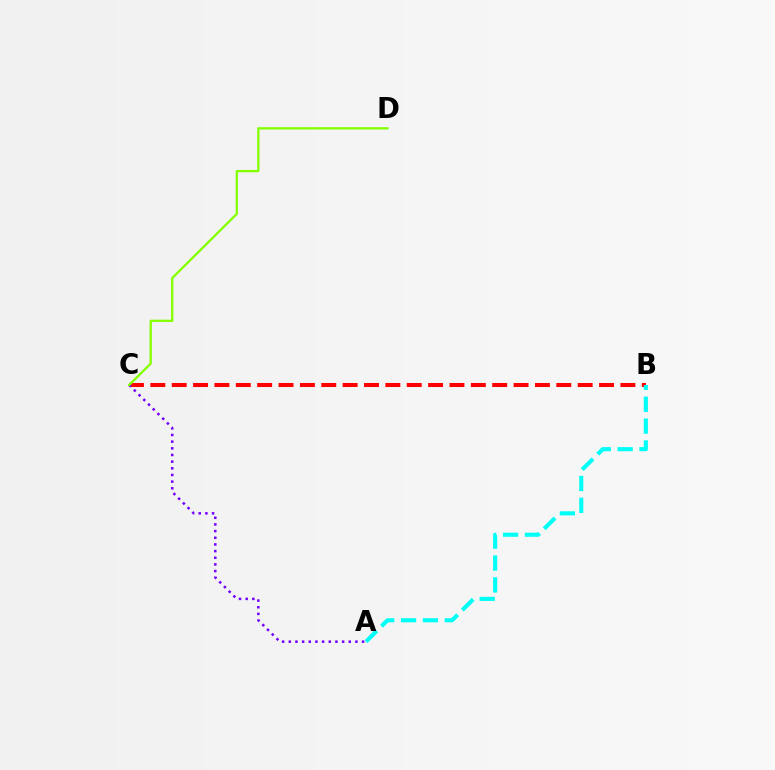{('B', 'C'): [{'color': '#ff0000', 'line_style': 'dashed', 'thickness': 2.9}], ('A', 'C'): [{'color': '#7200ff', 'line_style': 'dotted', 'thickness': 1.81}], ('C', 'D'): [{'color': '#84ff00', 'line_style': 'solid', 'thickness': 1.65}], ('A', 'B'): [{'color': '#00fff6', 'line_style': 'dashed', 'thickness': 2.97}]}